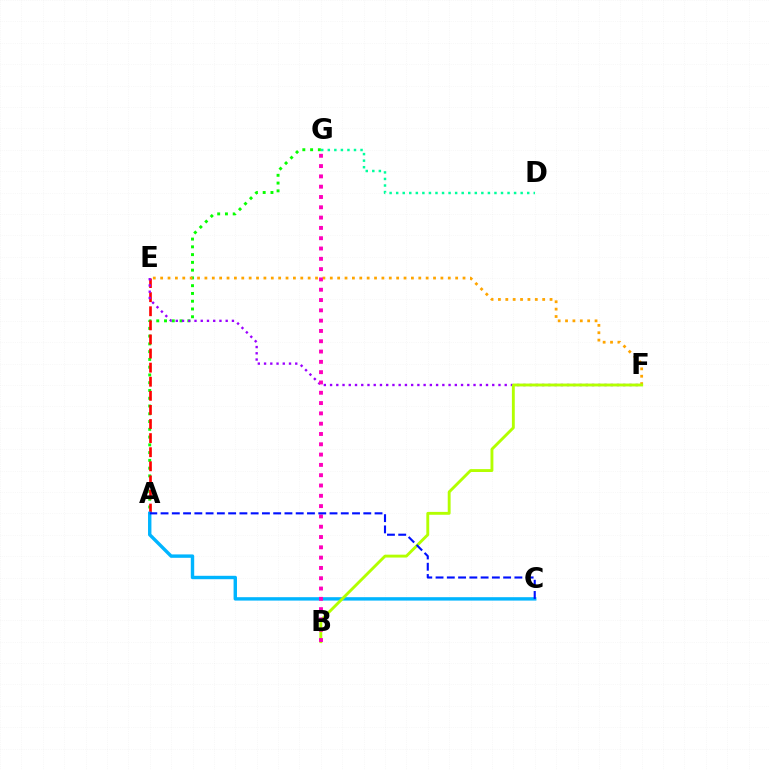{('A', 'G'): [{'color': '#08ff00', 'line_style': 'dotted', 'thickness': 2.11}], ('A', 'E'): [{'color': '#ff0000', 'line_style': 'dashed', 'thickness': 1.91}], ('E', 'F'): [{'color': '#9b00ff', 'line_style': 'dotted', 'thickness': 1.69}, {'color': '#ffa500', 'line_style': 'dotted', 'thickness': 2.0}], ('A', 'C'): [{'color': '#00b5ff', 'line_style': 'solid', 'thickness': 2.45}, {'color': '#0010ff', 'line_style': 'dashed', 'thickness': 1.53}], ('D', 'G'): [{'color': '#00ff9d', 'line_style': 'dotted', 'thickness': 1.78}], ('B', 'F'): [{'color': '#b3ff00', 'line_style': 'solid', 'thickness': 2.07}], ('B', 'G'): [{'color': '#ff00bd', 'line_style': 'dotted', 'thickness': 2.8}]}